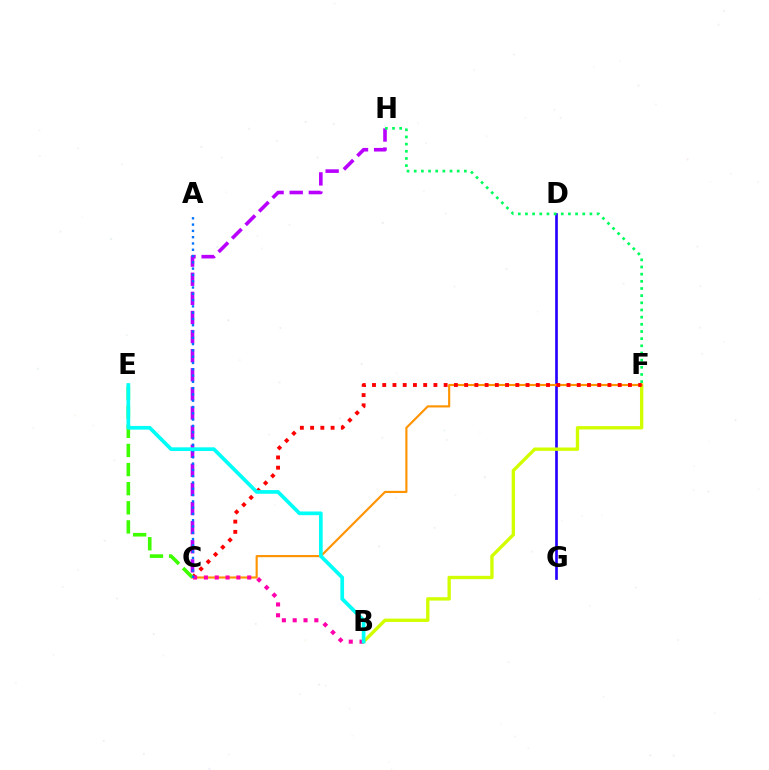{('C', 'H'): [{'color': '#b900ff', 'line_style': 'dashed', 'thickness': 2.6}], ('D', 'G'): [{'color': '#2500ff', 'line_style': 'solid', 'thickness': 1.92}], ('B', 'F'): [{'color': '#d1ff00', 'line_style': 'solid', 'thickness': 2.42}], ('C', 'F'): [{'color': '#ff9400', 'line_style': 'solid', 'thickness': 1.55}, {'color': '#ff0000', 'line_style': 'dotted', 'thickness': 2.78}], ('F', 'H'): [{'color': '#00ff5c', 'line_style': 'dotted', 'thickness': 1.95}], ('C', 'E'): [{'color': '#3dff00', 'line_style': 'dashed', 'thickness': 2.6}], ('B', 'C'): [{'color': '#ff00ac', 'line_style': 'dotted', 'thickness': 2.94}], ('A', 'C'): [{'color': '#0074ff', 'line_style': 'dotted', 'thickness': 1.71}], ('B', 'E'): [{'color': '#00fff6', 'line_style': 'solid', 'thickness': 2.66}]}